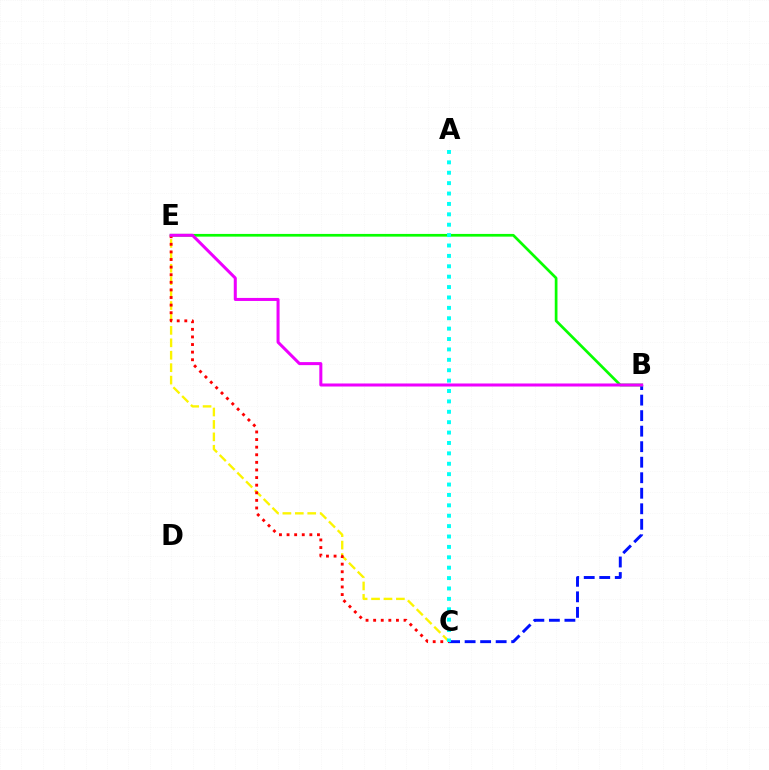{('B', 'C'): [{'color': '#0010ff', 'line_style': 'dashed', 'thickness': 2.11}], ('B', 'E'): [{'color': '#08ff00', 'line_style': 'solid', 'thickness': 1.95}, {'color': '#ee00ff', 'line_style': 'solid', 'thickness': 2.18}], ('C', 'E'): [{'color': '#fcf500', 'line_style': 'dashed', 'thickness': 1.69}, {'color': '#ff0000', 'line_style': 'dotted', 'thickness': 2.07}], ('A', 'C'): [{'color': '#00fff6', 'line_style': 'dotted', 'thickness': 2.82}]}